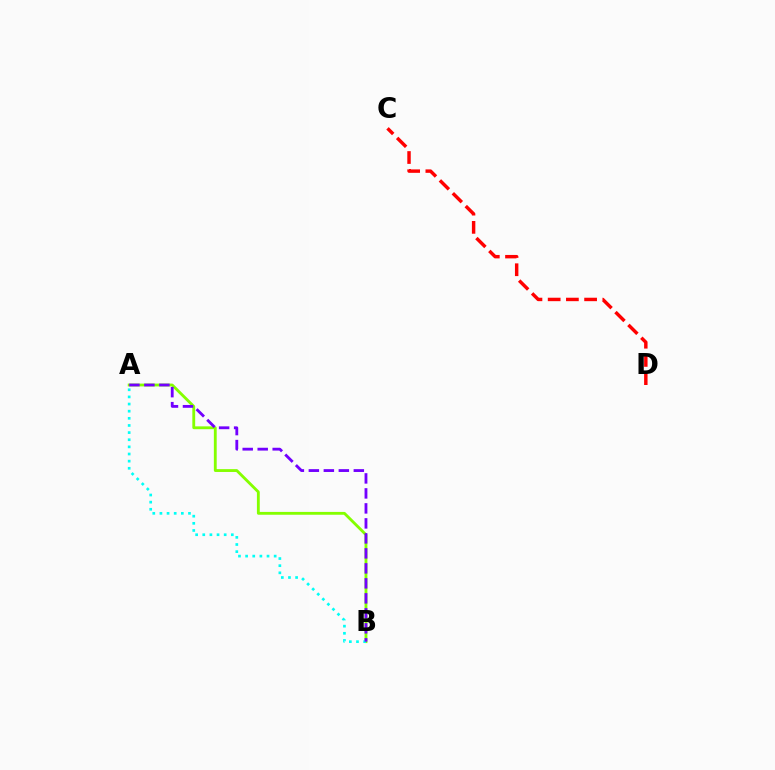{('A', 'B'): [{'color': '#84ff00', 'line_style': 'solid', 'thickness': 2.04}, {'color': '#00fff6', 'line_style': 'dotted', 'thickness': 1.94}, {'color': '#7200ff', 'line_style': 'dashed', 'thickness': 2.04}], ('C', 'D'): [{'color': '#ff0000', 'line_style': 'dashed', 'thickness': 2.47}]}